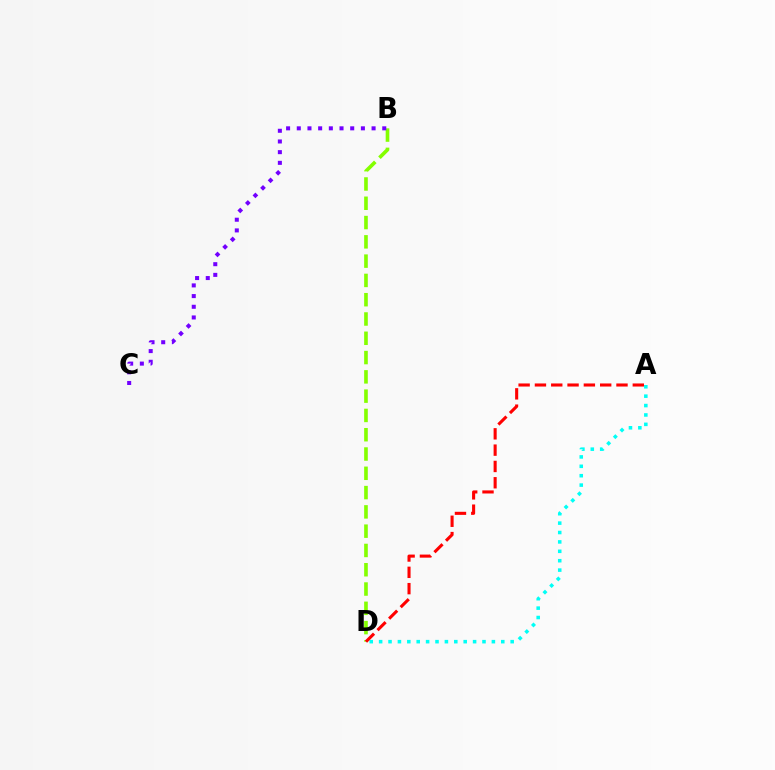{('B', 'D'): [{'color': '#84ff00', 'line_style': 'dashed', 'thickness': 2.62}], ('A', 'D'): [{'color': '#00fff6', 'line_style': 'dotted', 'thickness': 2.55}, {'color': '#ff0000', 'line_style': 'dashed', 'thickness': 2.22}], ('B', 'C'): [{'color': '#7200ff', 'line_style': 'dotted', 'thickness': 2.9}]}